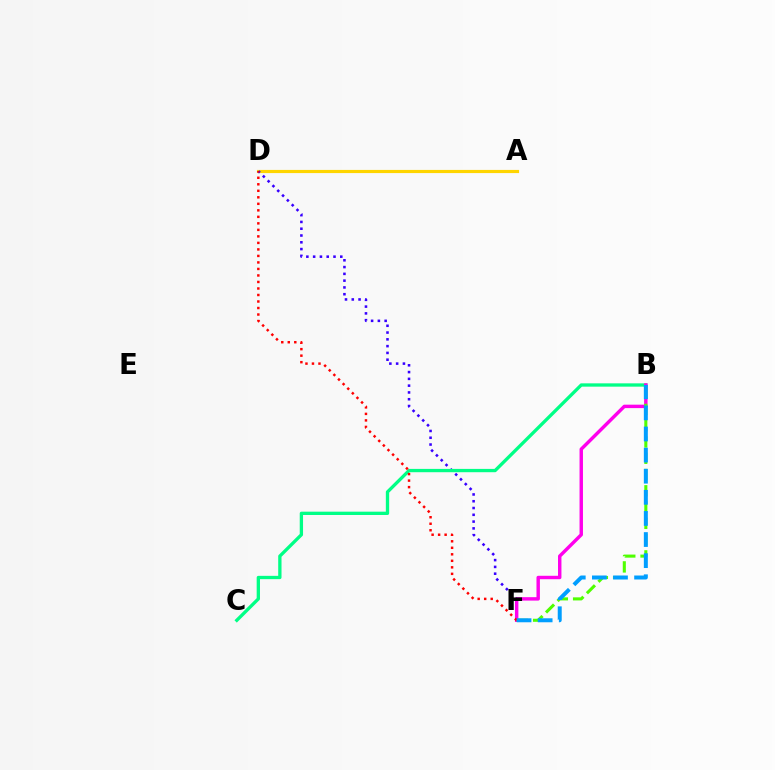{('A', 'D'): [{'color': '#ffd500', 'line_style': 'solid', 'thickness': 2.28}], ('D', 'F'): [{'color': '#3700ff', 'line_style': 'dotted', 'thickness': 1.84}, {'color': '#ff0000', 'line_style': 'dotted', 'thickness': 1.77}], ('B', 'C'): [{'color': '#00ff86', 'line_style': 'solid', 'thickness': 2.38}], ('B', 'F'): [{'color': '#ff00ed', 'line_style': 'solid', 'thickness': 2.47}, {'color': '#4fff00', 'line_style': 'dashed', 'thickness': 2.21}, {'color': '#009eff', 'line_style': 'dashed', 'thickness': 2.87}]}